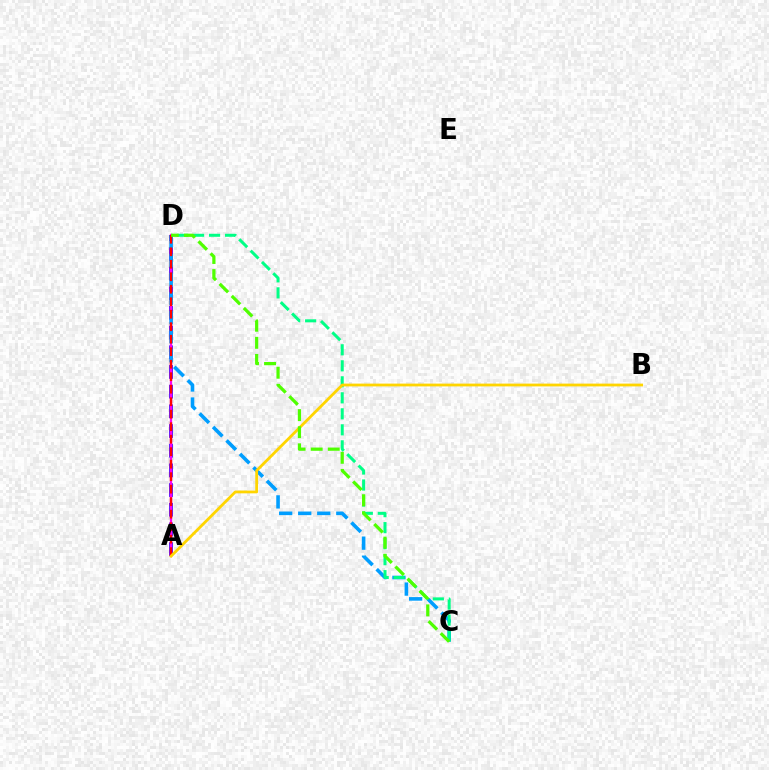{('A', 'D'): [{'color': '#3700ff', 'line_style': 'dashed', 'thickness': 2.67}, {'color': '#ff00ed', 'line_style': 'solid', 'thickness': 1.64}, {'color': '#ff0000', 'line_style': 'dashed', 'thickness': 1.7}], ('C', 'D'): [{'color': '#009eff', 'line_style': 'dashed', 'thickness': 2.59}, {'color': '#00ff86', 'line_style': 'dashed', 'thickness': 2.17}, {'color': '#4fff00', 'line_style': 'dashed', 'thickness': 2.32}], ('A', 'B'): [{'color': '#ffd500', 'line_style': 'solid', 'thickness': 2.01}]}